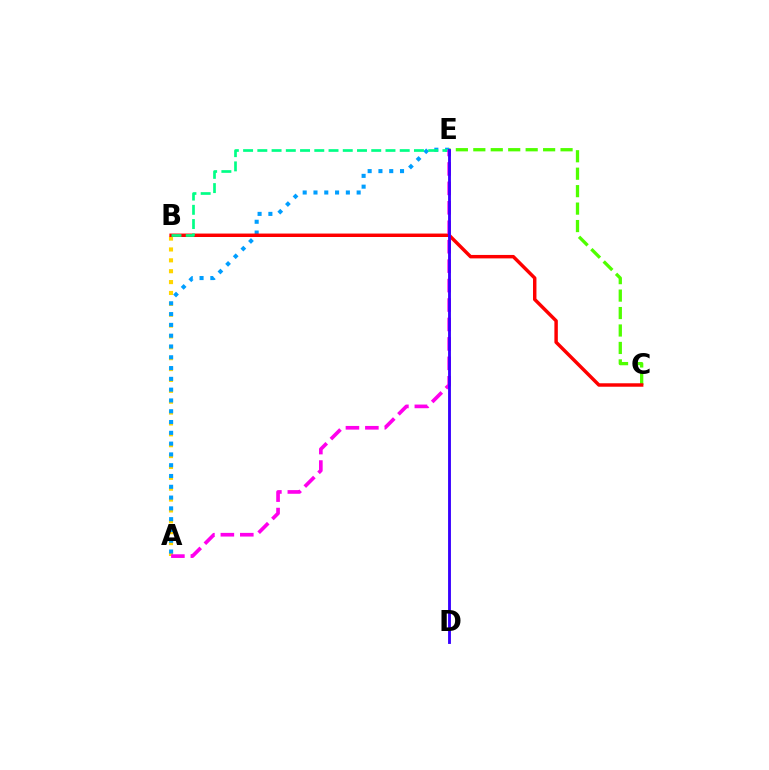{('A', 'B'): [{'color': '#ffd500', 'line_style': 'dotted', 'thickness': 2.95}], ('C', 'E'): [{'color': '#4fff00', 'line_style': 'dashed', 'thickness': 2.37}], ('A', 'E'): [{'color': '#009eff', 'line_style': 'dotted', 'thickness': 2.93}, {'color': '#ff00ed', 'line_style': 'dashed', 'thickness': 2.64}], ('B', 'C'): [{'color': '#ff0000', 'line_style': 'solid', 'thickness': 2.49}], ('B', 'E'): [{'color': '#00ff86', 'line_style': 'dashed', 'thickness': 1.93}], ('D', 'E'): [{'color': '#3700ff', 'line_style': 'solid', 'thickness': 2.06}]}